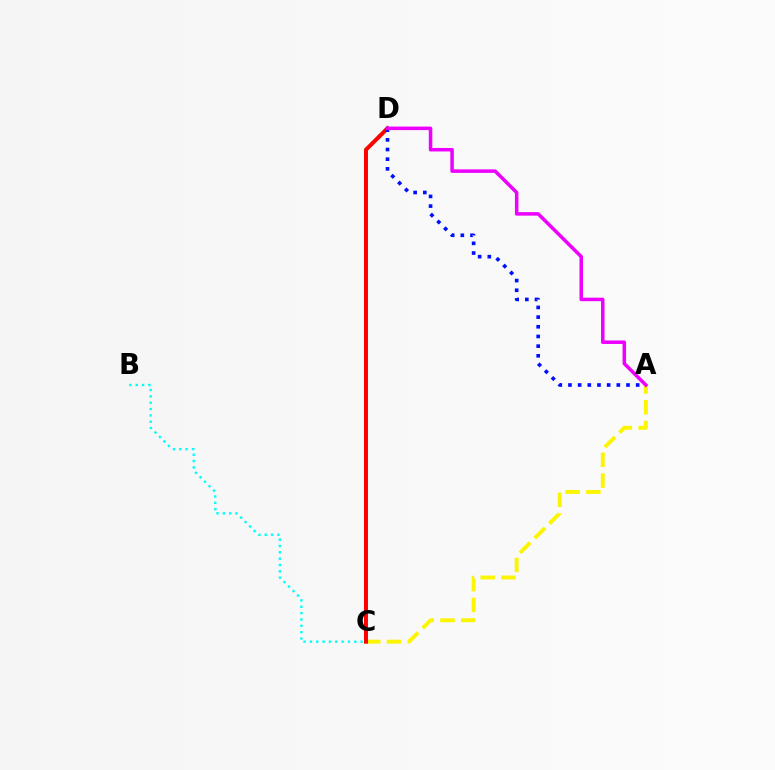{('A', 'C'): [{'color': '#fcf500', 'line_style': 'dashed', 'thickness': 2.82}], ('C', 'D'): [{'color': '#08ff00', 'line_style': 'dotted', 'thickness': 2.66}, {'color': '#ff0000', 'line_style': 'solid', 'thickness': 2.87}], ('B', 'C'): [{'color': '#00fff6', 'line_style': 'dotted', 'thickness': 1.72}], ('A', 'D'): [{'color': '#0010ff', 'line_style': 'dotted', 'thickness': 2.63}, {'color': '#ee00ff', 'line_style': 'solid', 'thickness': 2.53}]}